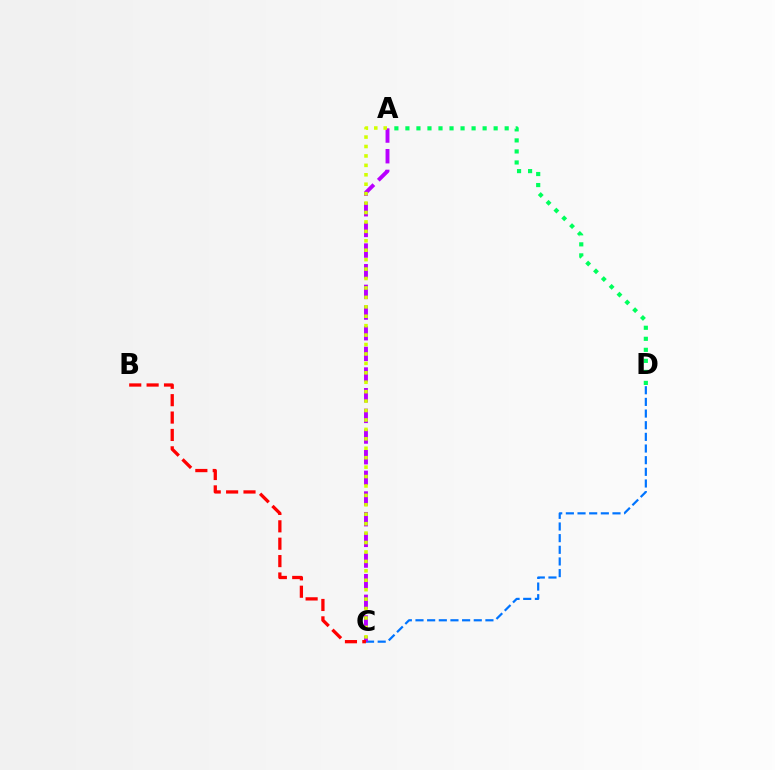{('C', 'D'): [{'color': '#0074ff', 'line_style': 'dashed', 'thickness': 1.58}], ('A', 'C'): [{'color': '#b900ff', 'line_style': 'dashed', 'thickness': 2.81}, {'color': '#d1ff00', 'line_style': 'dotted', 'thickness': 2.56}], ('B', 'C'): [{'color': '#ff0000', 'line_style': 'dashed', 'thickness': 2.36}], ('A', 'D'): [{'color': '#00ff5c', 'line_style': 'dotted', 'thickness': 3.0}]}